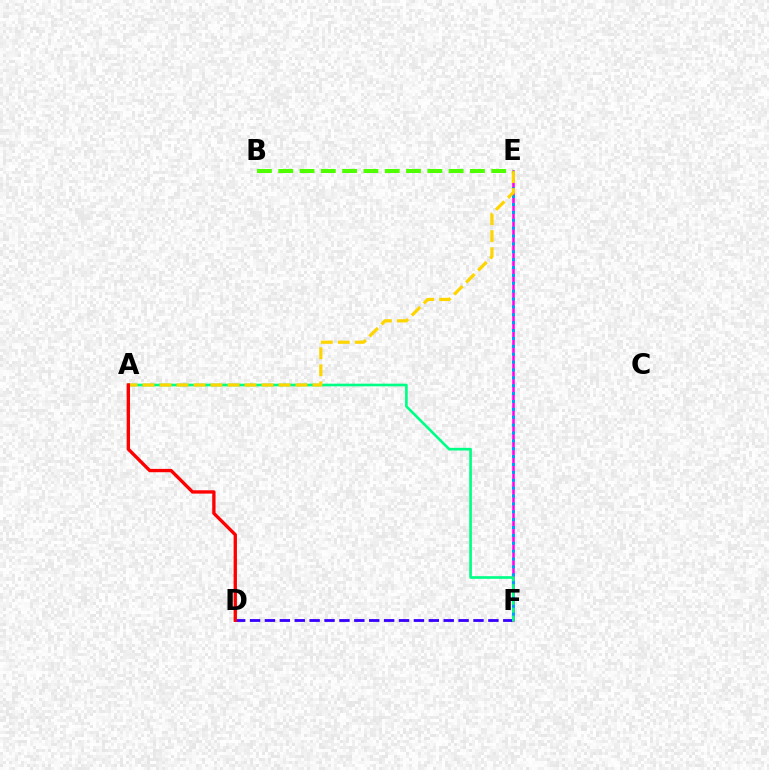{('D', 'F'): [{'color': '#3700ff', 'line_style': 'dashed', 'thickness': 2.02}], ('E', 'F'): [{'color': '#ff00ed', 'line_style': 'solid', 'thickness': 1.8}, {'color': '#009eff', 'line_style': 'dotted', 'thickness': 2.14}], ('A', 'F'): [{'color': '#00ff86', 'line_style': 'solid', 'thickness': 1.92}], ('A', 'E'): [{'color': '#ffd500', 'line_style': 'dashed', 'thickness': 2.31}], ('A', 'D'): [{'color': '#ff0000', 'line_style': 'solid', 'thickness': 2.41}], ('B', 'E'): [{'color': '#4fff00', 'line_style': 'dashed', 'thickness': 2.89}]}